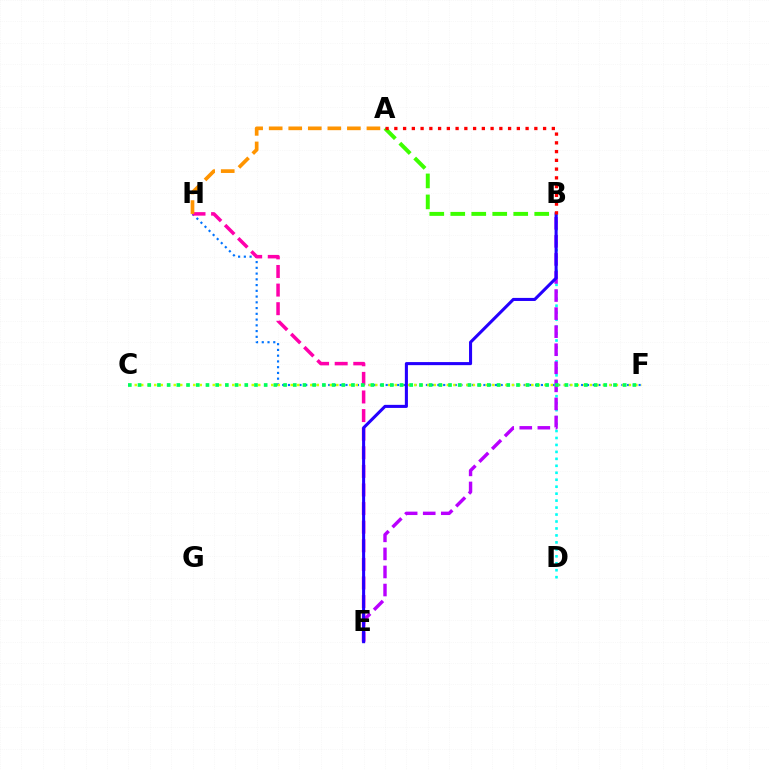{('B', 'D'): [{'color': '#00fff6', 'line_style': 'dotted', 'thickness': 1.89}], ('F', 'H'): [{'color': '#0074ff', 'line_style': 'dotted', 'thickness': 1.56}], ('C', 'F'): [{'color': '#d1ff00', 'line_style': 'dotted', 'thickness': 1.77}, {'color': '#00ff5c', 'line_style': 'dotted', 'thickness': 2.64}], ('E', 'H'): [{'color': '#ff00ac', 'line_style': 'dashed', 'thickness': 2.53}], ('B', 'E'): [{'color': '#b900ff', 'line_style': 'dashed', 'thickness': 2.45}, {'color': '#2500ff', 'line_style': 'solid', 'thickness': 2.21}], ('A', 'B'): [{'color': '#3dff00', 'line_style': 'dashed', 'thickness': 2.85}, {'color': '#ff0000', 'line_style': 'dotted', 'thickness': 2.38}], ('A', 'H'): [{'color': '#ff9400', 'line_style': 'dashed', 'thickness': 2.66}]}